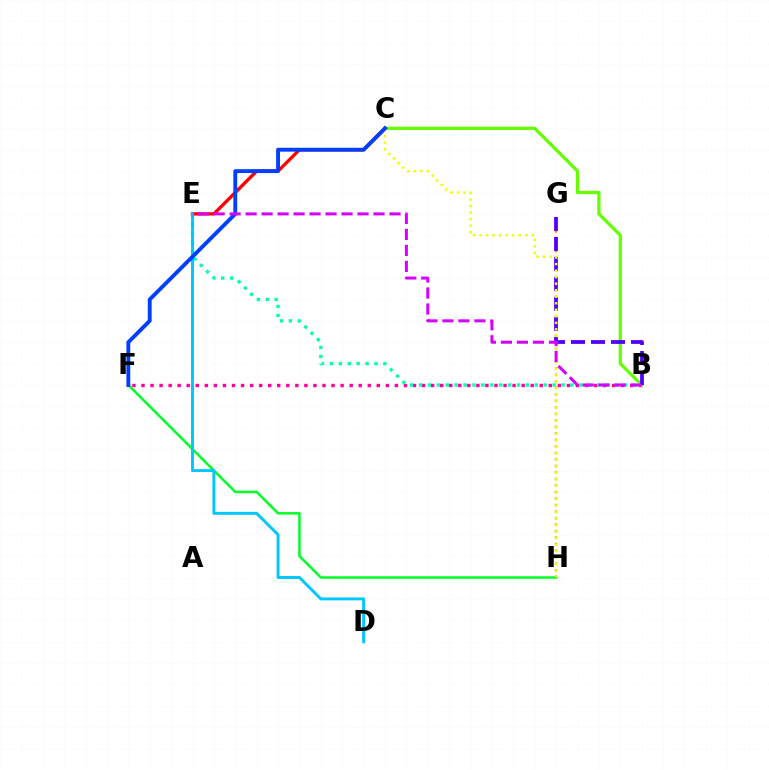{('B', 'F'): [{'color': '#ff00a0', 'line_style': 'dotted', 'thickness': 2.46}], ('B', 'C'): [{'color': '#66ff00', 'line_style': 'solid', 'thickness': 2.35}], ('G', 'H'): [{'color': '#ff8800', 'line_style': 'dotted', 'thickness': 1.77}], ('F', 'H'): [{'color': '#00ff27', 'line_style': 'solid', 'thickness': 1.8}], ('B', 'E'): [{'color': '#00ffaf', 'line_style': 'dotted', 'thickness': 2.42}, {'color': '#d600ff', 'line_style': 'dashed', 'thickness': 2.17}], ('C', 'E'): [{'color': '#ff0000', 'line_style': 'solid', 'thickness': 2.4}], ('B', 'G'): [{'color': '#4f00ff', 'line_style': 'dashed', 'thickness': 2.72}], ('D', 'E'): [{'color': '#00c7ff', 'line_style': 'solid', 'thickness': 2.12}], ('C', 'H'): [{'color': '#eeff00', 'line_style': 'dotted', 'thickness': 1.77}], ('C', 'F'): [{'color': '#003fff', 'line_style': 'solid', 'thickness': 2.8}]}